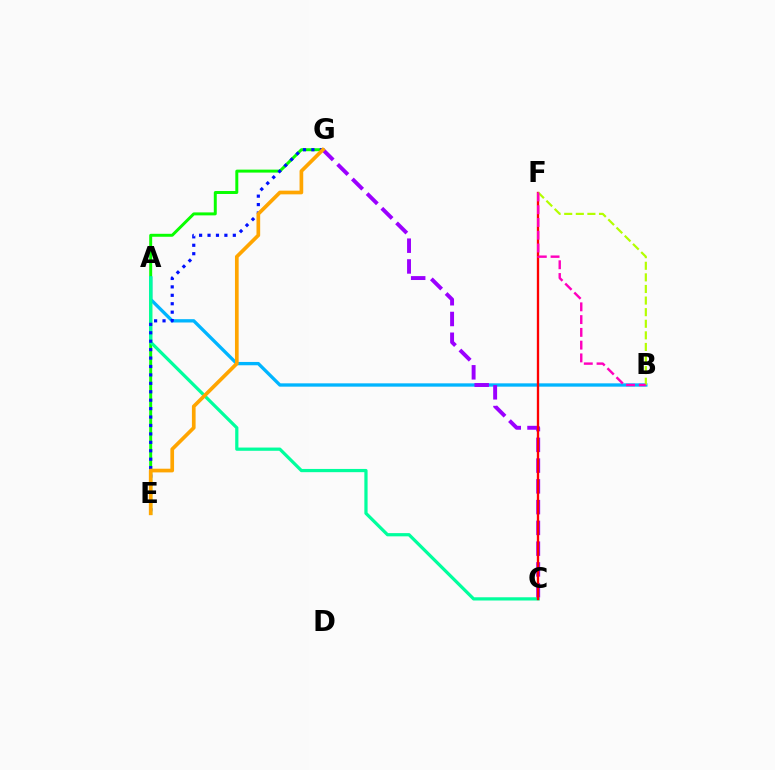{('E', 'G'): [{'color': '#08ff00', 'line_style': 'solid', 'thickness': 2.13}, {'color': '#0010ff', 'line_style': 'dotted', 'thickness': 2.29}, {'color': '#ffa500', 'line_style': 'solid', 'thickness': 2.66}], ('A', 'B'): [{'color': '#00b5ff', 'line_style': 'solid', 'thickness': 2.39}], ('A', 'C'): [{'color': '#00ff9d', 'line_style': 'solid', 'thickness': 2.32}], ('C', 'G'): [{'color': '#9b00ff', 'line_style': 'dashed', 'thickness': 2.82}], ('C', 'F'): [{'color': '#ff0000', 'line_style': 'solid', 'thickness': 1.68}], ('B', 'F'): [{'color': '#b3ff00', 'line_style': 'dashed', 'thickness': 1.58}, {'color': '#ff00bd', 'line_style': 'dashed', 'thickness': 1.73}]}